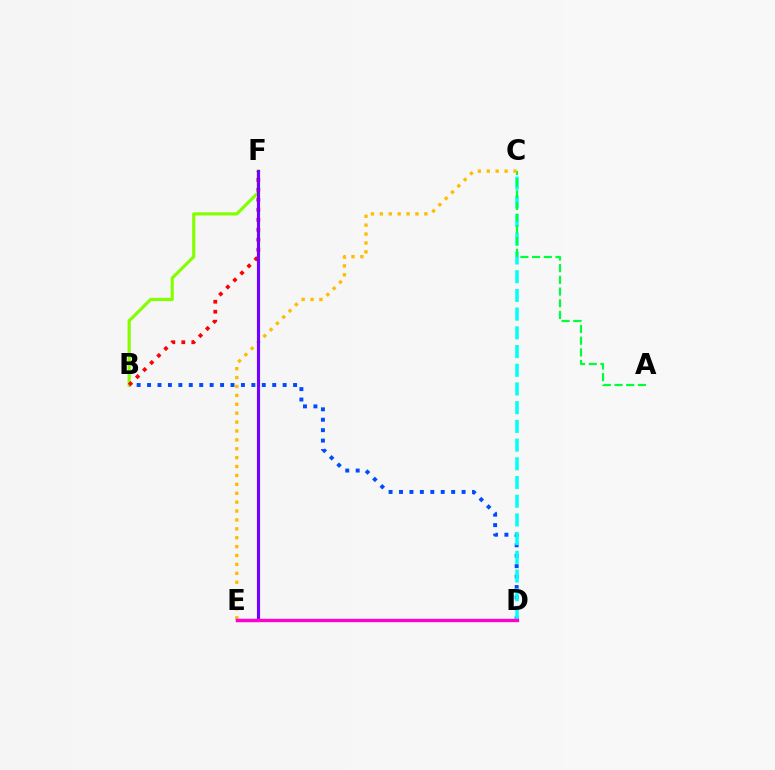{('B', 'D'): [{'color': '#004bff', 'line_style': 'dotted', 'thickness': 2.83}], ('B', 'F'): [{'color': '#84ff00', 'line_style': 'solid', 'thickness': 2.29}, {'color': '#ff0000', 'line_style': 'dotted', 'thickness': 2.71}], ('C', 'D'): [{'color': '#00fff6', 'line_style': 'dashed', 'thickness': 2.54}], ('A', 'C'): [{'color': '#00ff39', 'line_style': 'dashed', 'thickness': 1.59}], ('C', 'E'): [{'color': '#ffbd00', 'line_style': 'dotted', 'thickness': 2.42}], ('E', 'F'): [{'color': '#7200ff', 'line_style': 'solid', 'thickness': 2.26}], ('D', 'E'): [{'color': '#ff00cf', 'line_style': 'solid', 'thickness': 2.42}]}